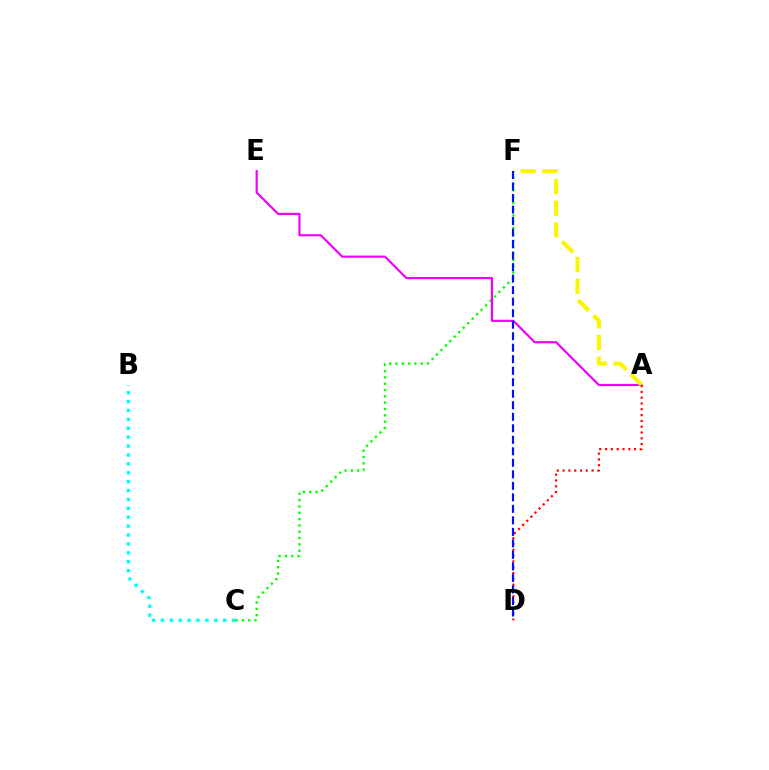{('C', 'F'): [{'color': '#08ff00', 'line_style': 'dotted', 'thickness': 1.72}], ('A', 'E'): [{'color': '#ee00ff', 'line_style': 'solid', 'thickness': 1.56}], ('A', 'F'): [{'color': '#fcf500', 'line_style': 'dashed', 'thickness': 2.95}], ('A', 'D'): [{'color': '#ff0000', 'line_style': 'dotted', 'thickness': 1.58}], ('D', 'F'): [{'color': '#0010ff', 'line_style': 'dashed', 'thickness': 1.56}], ('B', 'C'): [{'color': '#00fff6', 'line_style': 'dotted', 'thickness': 2.42}]}